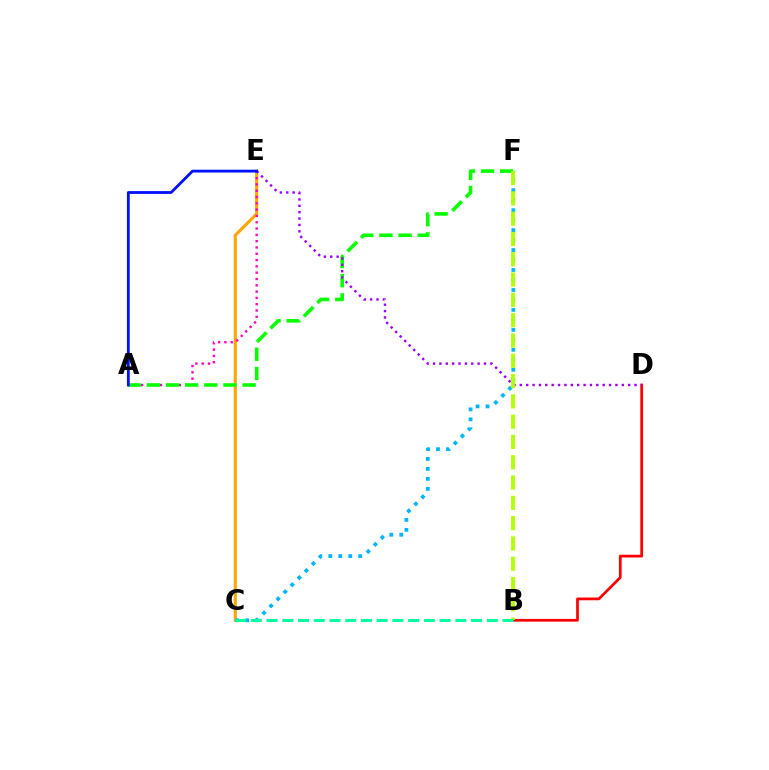{('B', 'D'): [{'color': '#ff0000', 'line_style': 'solid', 'thickness': 1.96}], ('C', 'E'): [{'color': '#ffa500', 'line_style': 'solid', 'thickness': 2.24}], ('A', 'E'): [{'color': '#ff00bd', 'line_style': 'dotted', 'thickness': 1.71}, {'color': '#0010ff', 'line_style': 'solid', 'thickness': 2.02}], ('A', 'F'): [{'color': '#08ff00', 'line_style': 'dashed', 'thickness': 2.6}], ('D', 'E'): [{'color': '#9b00ff', 'line_style': 'dotted', 'thickness': 1.73}], ('C', 'F'): [{'color': '#00b5ff', 'line_style': 'dotted', 'thickness': 2.71}], ('B', 'F'): [{'color': '#b3ff00', 'line_style': 'dashed', 'thickness': 2.76}], ('B', 'C'): [{'color': '#00ff9d', 'line_style': 'dashed', 'thickness': 2.14}]}